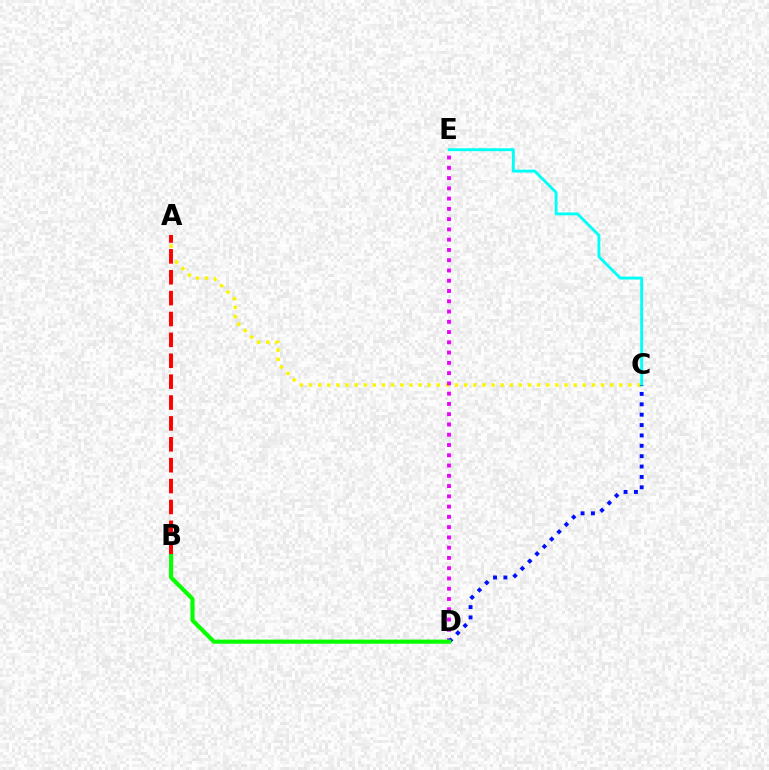{('A', 'C'): [{'color': '#fcf500', 'line_style': 'dotted', 'thickness': 2.48}], ('D', 'E'): [{'color': '#ee00ff', 'line_style': 'dotted', 'thickness': 2.79}], ('C', 'E'): [{'color': '#00fff6', 'line_style': 'solid', 'thickness': 2.07}], ('C', 'D'): [{'color': '#0010ff', 'line_style': 'dotted', 'thickness': 2.82}], ('A', 'B'): [{'color': '#ff0000', 'line_style': 'dashed', 'thickness': 2.84}], ('B', 'D'): [{'color': '#08ff00', 'line_style': 'solid', 'thickness': 2.97}]}